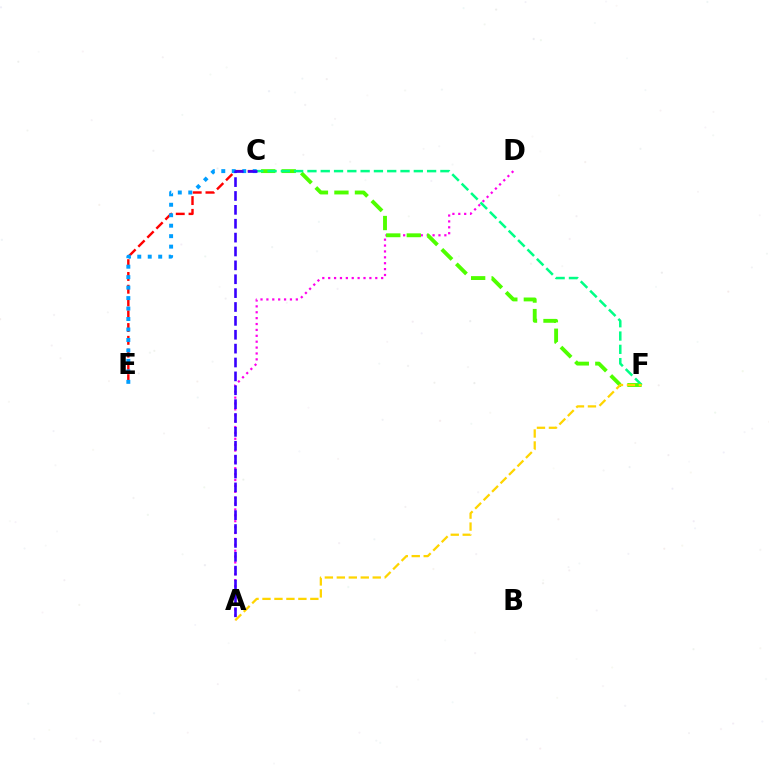{('C', 'E'): [{'color': '#ff0000', 'line_style': 'dashed', 'thickness': 1.74}, {'color': '#009eff', 'line_style': 'dotted', 'thickness': 2.84}], ('A', 'D'): [{'color': '#ff00ed', 'line_style': 'dotted', 'thickness': 1.6}], ('C', 'F'): [{'color': '#4fff00', 'line_style': 'dashed', 'thickness': 2.79}, {'color': '#00ff86', 'line_style': 'dashed', 'thickness': 1.81}], ('A', 'C'): [{'color': '#3700ff', 'line_style': 'dashed', 'thickness': 1.89}], ('A', 'F'): [{'color': '#ffd500', 'line_style': 'dashed', 'thickness': 1.63}]}